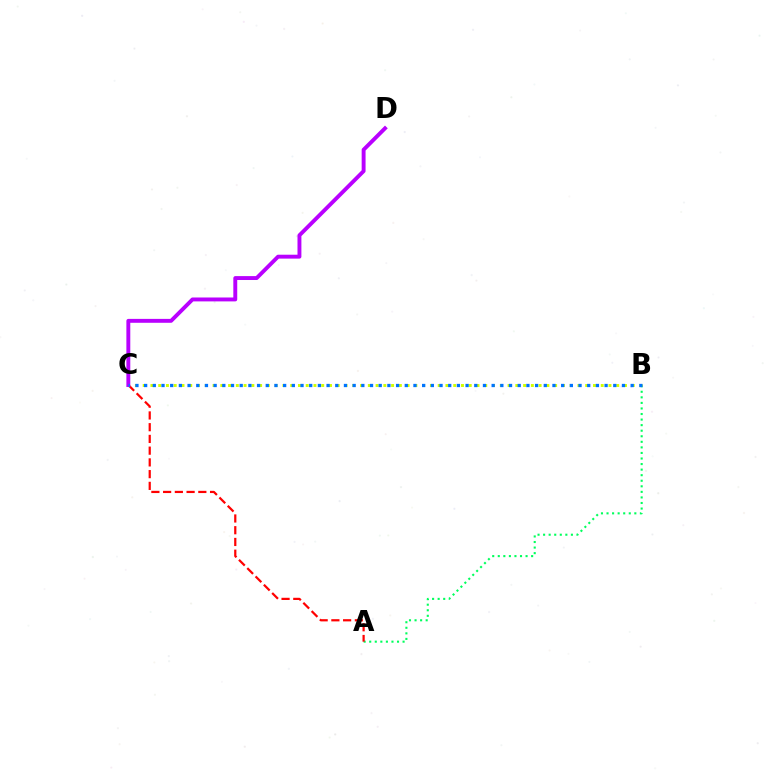{('A', 'B'): [{'color': '#00ff5c', 'line_style': 'dotted', 'thickness': 1.51}], ('A', 'C'): [{'color': '#ff0000', 'line_style': 'dashed', 'thickness': 1.59}], ('B', 'C'): [{'color': '#d1ff00', 'line_style': 'dotted', 'thickness': 2.11}, {'color': '#0074ff', 'line_style': 'dotted', 'thickness': 2.36}], ('C', 'D'): [{'color': '#b900ff', 'line_style': 'solid', 'thickness': 2.81}]}